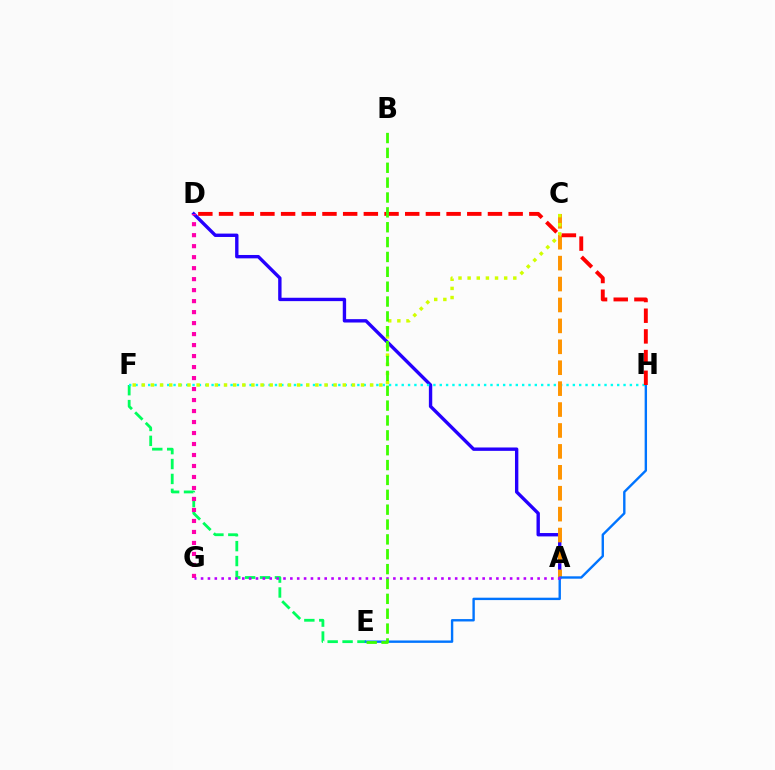{('E', 'F'): [{'color': '#00ff5c', 'line_style': 'dashed', 'thickness': 2.02}], ('A', 'D'): [{'color': '#2500ff', 'line_style': 'solid', 'thickness': 2.43}], ('D', 'G'): [{'color': '#ff00ac', 'line_style': 'dotted', 'thickness': 2.99}], ('F', 'H'): [{'color': '#00fff6', 'line_style': 'dotted', 'thickness': 1.72}], ('A', 'C'): [{'color': '#ff9400', 'line_style': 'dashed', 'thickness': 2.84}], ('E', 'H'): [{'color': '#0074ff', 'line_style': 'solid', 'thickness': 1.72}], ('C', 'F'): [{'color': '#d1ff00', 'line_style': 'dotted', 'thickness': 2.48}], ('A', 'G'): [{'color': '#b900ff', 'line_style': 'dotted', 'thickness': 1.87}], ('D', 'H'): [{'color': '#ff0000', 'line_style': 'dashed', 'thickness': 2.81}], ('B', 'E'): [{'color': '#3dff00', 'line_style': 'dashed', 'thickness': 2.02}]}